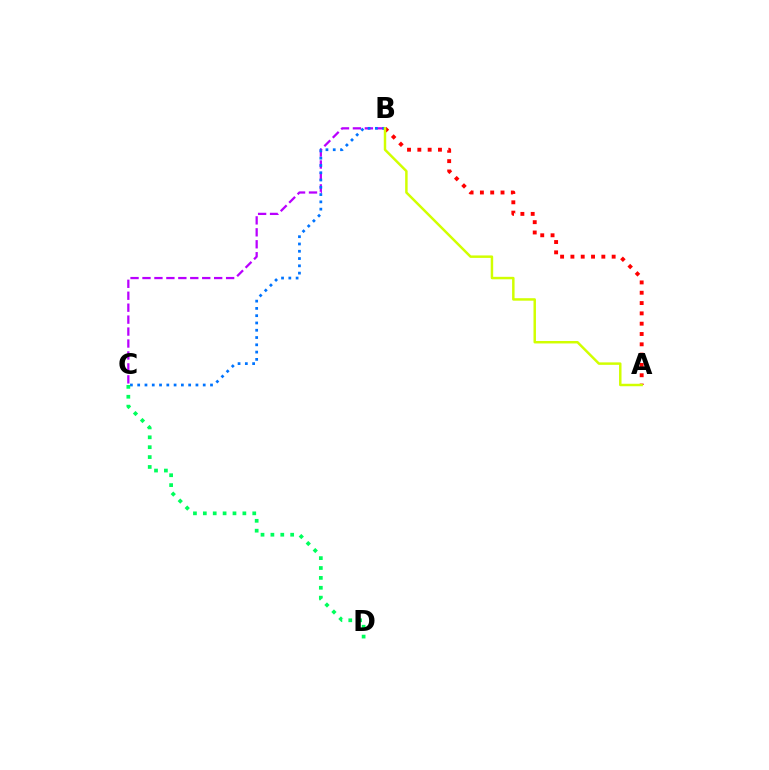{('B', 'C'): [{'color': '#b900ff', 'line_style': 'dashed', 'thickness': 1.62}, {'color': '#0074ff', 'line_style': 'dotted', 'thickness': 1.98}], ('A', 'B'): [{'color': '#ff0000', 'line_style': 'dotted', 'thickness': 2.8}, {'color': '#d1ff00', 'line_style': 'solid', 'thickness': 1.78}], ('C', 'D'): [{'color': '#00ff5c', 'line_style': 'dotted', 'thickness': 2.69}]}